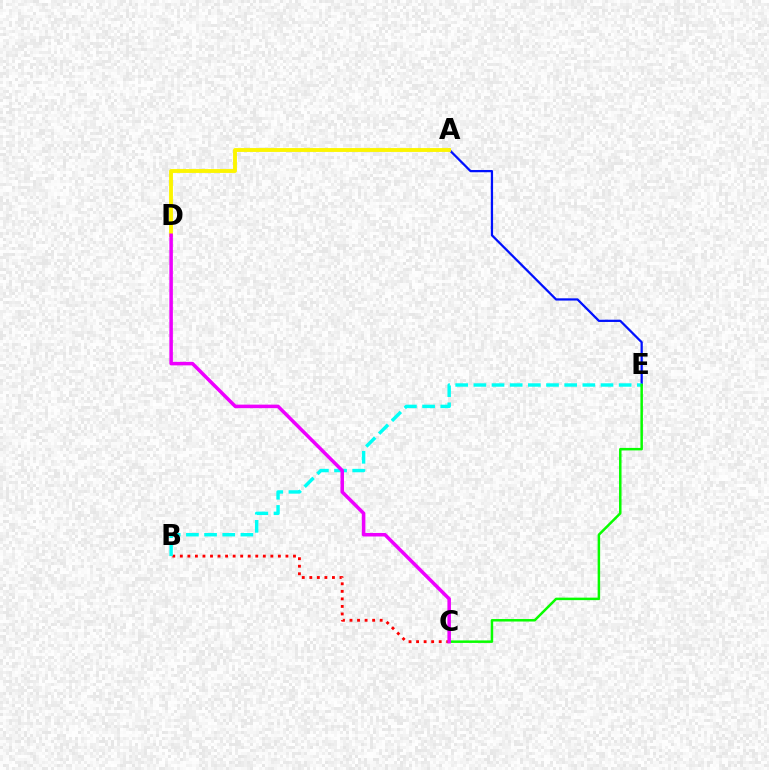{('B', 'C'): [{'color': '#ff0000', 'line_style': 'dotted', 'thickness': 2.05}], ('A', 'E'): [{'color': '#0010ff', 'line_style': 'solid', 'thickness': 1.62}], ('B', 'E'): [{'color': '#00fff6', 'line_style': 'dashed', 'thickness': 2.47}], ('C', 'E'): [{'color': '#08ff00', 'line_style': 'solid', 'thickness': 1.8}], ('A', 'D'): [{'color': '#fcf500', 'line_style': 'solid', 'thickness': 2.78}], ('C', 'D'): [{'color': '#ee00ff', 'line_style': 'solid', 'thickness': 2.53}]}